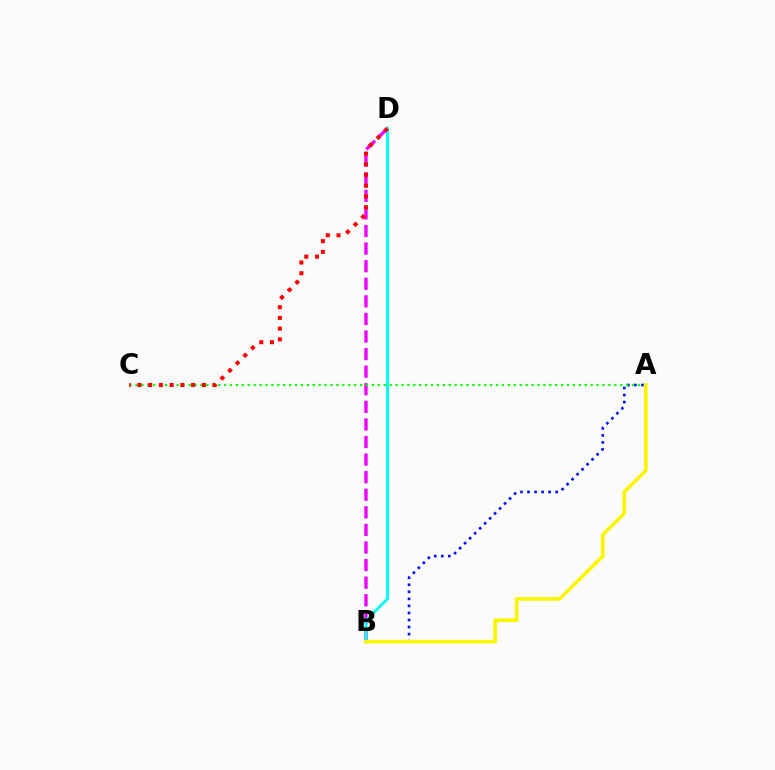{('B', 'D'): [{'color': '#ee00ff', 'line_style': 'dashed', 'thickness': 2.39}, {'color': '#00fff6', 'line_style': 'solid', 'thickness': 2.12}], ('A', 'B'): [{'color': '#0010ff', 'line_style': 'dotted', 'thickness': 1.91}, {'color': '#fcf500', 'line_style': 'solid', 'thickness': 2.63}], ('A', 'C'): [{'color': '#08ff00', 'line_style': 'dotted', 'thickness': 1.61}], ('C', 'D'): [{'color': '#ff0000', 'line_style': 'dotted', 'thickness': 2.91}]}